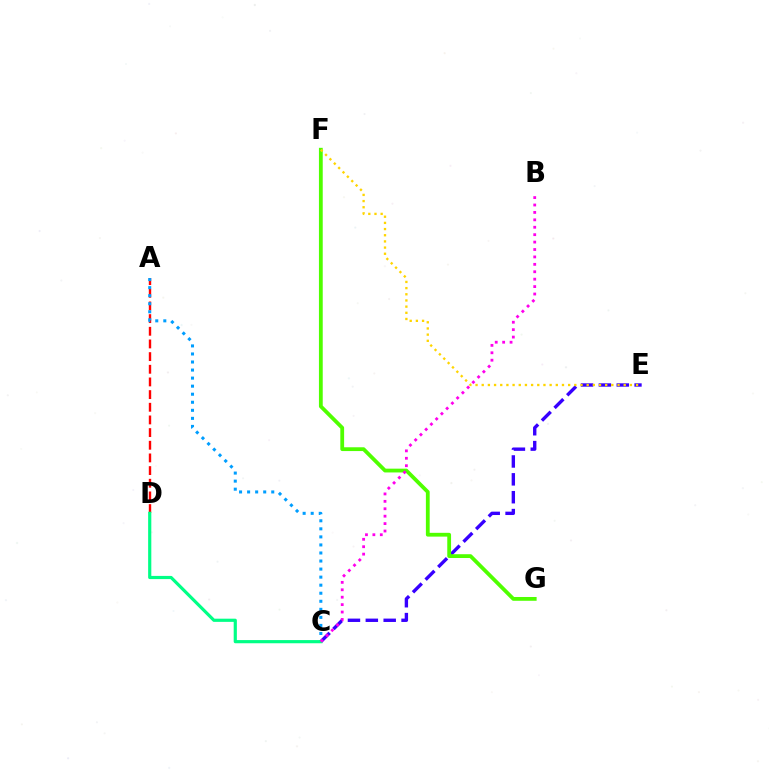{('A', 'D'): [{'color': '#ff0000', 'line_style': 'dashed', 'thickness': 1.72}], ('A', 'C'): [{'color': '#009eff', 'line_style': 'dotted', 'thickness': 2.19}], ('C', 'E'): [{'color': '#3700ff', 'line_style': 'dashed', 'thickness': 2.43}], ('F', 'G'): [{'color': '#4fff00', 'line_style': 'solid', 'thickness': 2.73}], ('E', 'F'): [{'color': '#ffd500', 'line_style': 'dotted', 'thickness': 1.68}], ('C', 'D'): [{'color': '#00ff86', 'line_style': 'solid', 'thickness': 2.29}], ('B', 'C'): [{'color': '#ff00ed', 'line_style': 'dotted', 'thickness': 2.02}]}